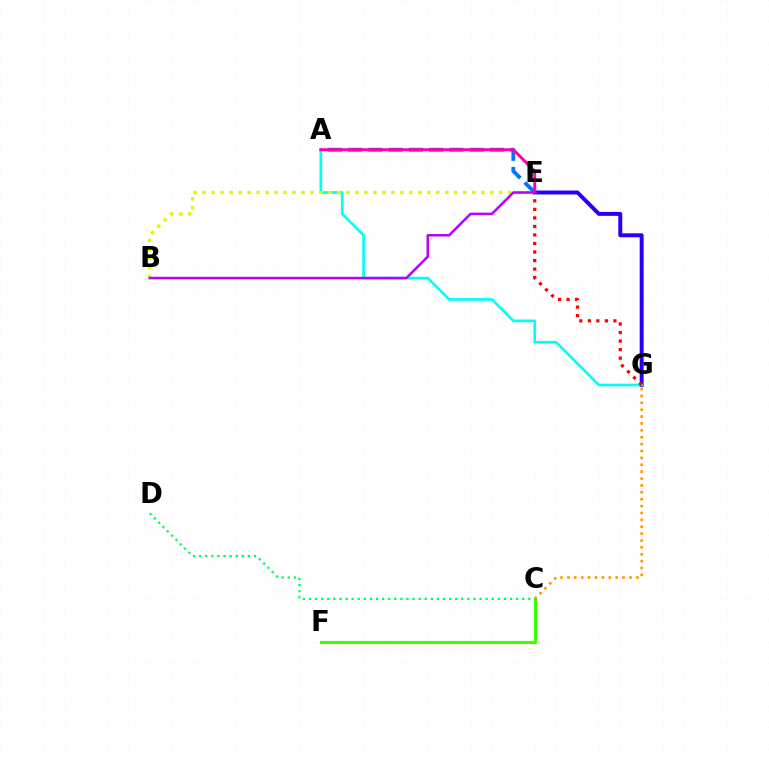{('C', 'F'): [{'color': '#3dff00', 'line_style': 'solid', 'thickness': 2.25}], ('E', 'G'): [{'color': '#2500ff', 'line_style': 'solid', 'thickness': 2.84}, {'color': '#ff0000', 'line_style': 'dotted', 'thickness': 2.32}], ('A', 'G'): [{'color': '#00fff6', 'line_style': 'solid', 'thickness': 1.91}], ('C', 'G'): [{'color': '#ff9400', 'line_style': 'dotted', 'thickness': 1.87}], ('B', 'E'): [{'color': '#d1ff00', 'line_style': 'dotted', 'thickness': 2.44}, {'color': '#b900ff', 'line_style': 'solid', 'thickness': 1.81}], ('A', 'E'): [{'color': '#0074ff', 'line_style': 'dashed', 'thickness': 2.76}, {'color': '#ff00ac', 'line_style': 'solid', 'thickness': 2.11}], ('C', 'D'): [{'color': '#00ff5c', 'line_style': 'dotted', 'thickness': 1.66}]}